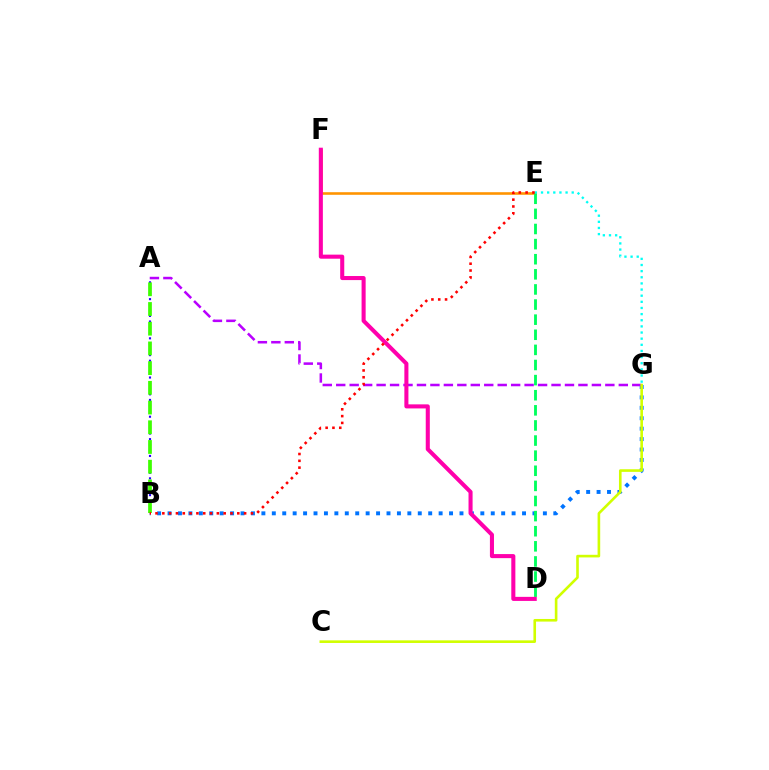{('A', 'B'): [{'color': '#2500ff', 'line_style': 'dotted', 'thickness': 1.52}, {'color': '#3dff00', 'line_style': 'dashed', 'thickness': 2.68}], ('B', 'G'): [{'color': '#0074ff', 'line_style': 'dotted', 'thickness': 2.83}], ('A', 'G'): [{'color': '#b900ff', 'line_style': 'dashed', 'thickness': 1.83}], ('E', 'F'): [{'color': '#ff9400', 'line_style': 'solid', 'thickness': 1.87}], ('D', 'E'): [{'color': '#00ff5c', 'line_style': 'dashed', 'thickness': 2.05}], ('D', 'F'): [{'color': '#ff00ac', 'line_style': 'solid', 'thickness': 2.92}], ('E', 'G'): [{'color': '#00fff6', 'line_style': 'dotted', 'thickness': 1.67}], ('C', 'G'): [{'color': '#d1ff00', 'line_style': 'solid', 'thickness': 1.89}], ('B', 'E'): [{'color': '#ff0000', 'line_style': 'dotted', 'thickness': 1.85}]}